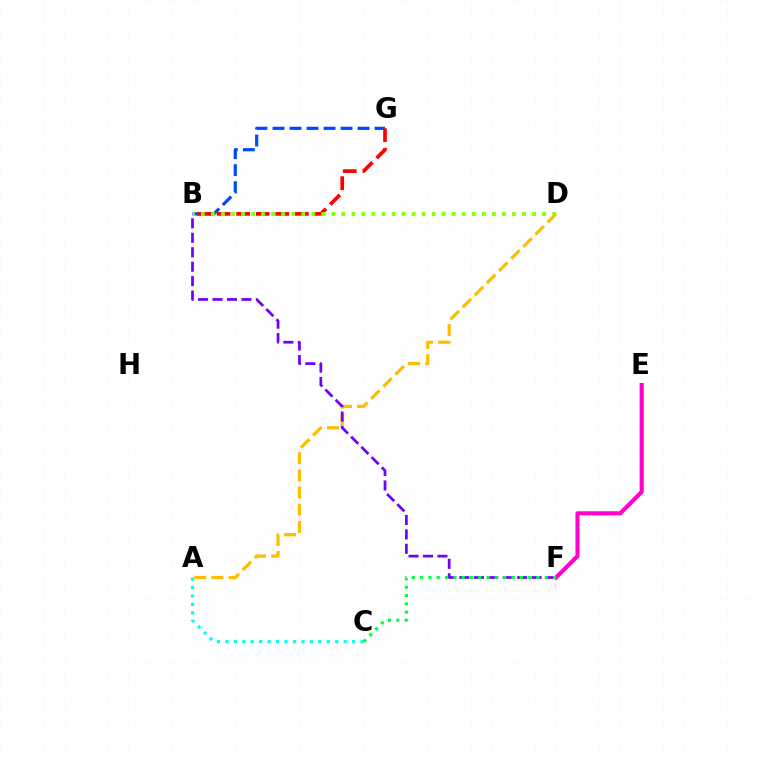{('B', 'G'): [{'color': '#004bff', 'line_style': 'dashed', 'thickness': 2.31}, {'color': '#ff0000', 'line_style': 'dashed', 'thickness': 2.66}], ('A', 'D'): [{'color': '#ffbd00', 'line_style': 'dashed', 'thickness': 2.33}], ('B', 'F'): [{'color': '#7200ff', 'line_style': 'dashed', 'thickness': 1.96}], ('A', 'C'): [{'color': '#00fff6', 'line_style': 'dotted', 'thickness': 2.29}], ('B', 'D'): [{'color': '#84ff00', 'line_style': 'dotted', 'thickness': 2.73}], ('E', 'F'): [{'color': '#ff00cf', 'line_style': 'solid', 'thickness': 2.97}], ('C', 'F'): [{'color': '#00ff39', 'line_style': 'dotted', 'thickness': 2.26}]}